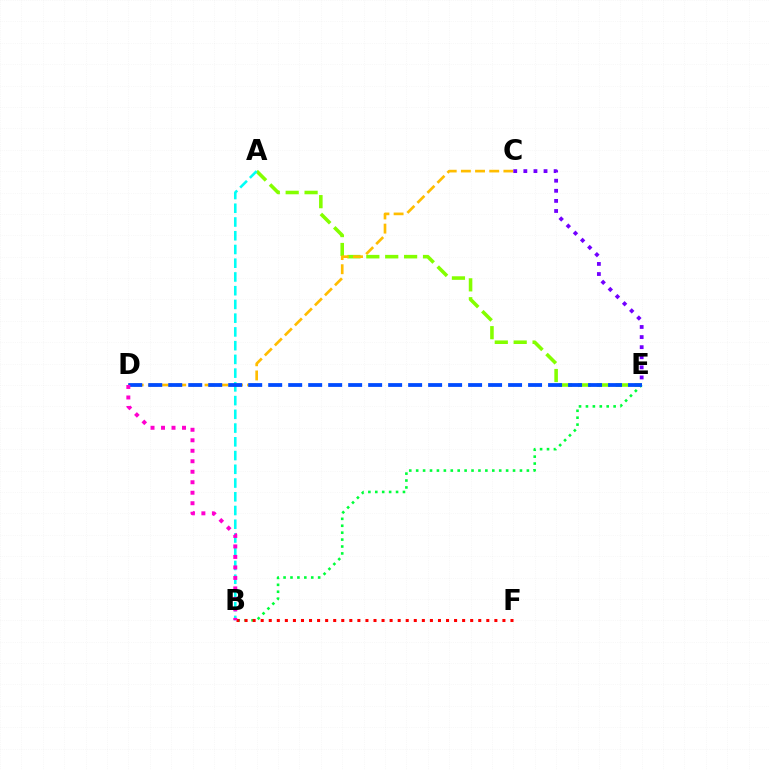{('A', 'E'): [{'color': '#84ff00', 'line_style': 'dashed', 'thickness': 2.57}], ('C', 'D'): [{'color': '#ffbd00', 'line_style': 'dashed', 'thickness': 1.92}], ('A', 'B'): [{'color': '#00fff6', 'line_style': 'dashed', 'thickness': 1.87}], ('B', 'E'): [{'color': '#00ff39', 'line_style': 'dotted', 'thickness': 1.88}], ('D', 'E'): [{'color': '#004bff', 'line_style': 'dashed', 'thickness': 2.72}], ('C', 'E'): [{'color': '#7200ff', 'line_style': 'dotted', 'thickness': 2.74}], ('B', 'F'): [{'color': '#ff0000', 'line_style': 'dotted', 'thickness': 2.19}], ('B', 'D'): [{'color': '#ff00cf', 'line_style': 'dotted', 'thickness': 2.85}]}